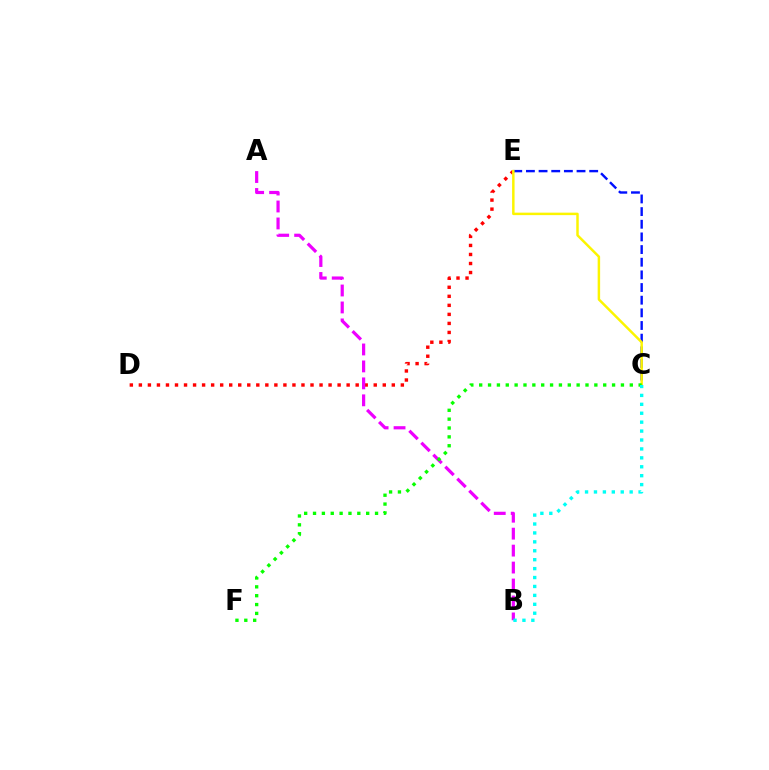{('D', 'E'): [{'color': '#ff0000', 'line_style': 'dotted', 'thickness': 2.45}], ('C', 'E'): [{'color': '#0010ff', 'line_style': 'dashed', 'thickness': 1.72}, {'color': '#fcf500', 'line_style': 'solid', 'thickness': 1.78}], ('A', 'B'): [{'color': '#ee00ff', 'line_style': 'dashed', 'thickness': 2.3}], ('C', 'F'): [{'color': '#08ff00', 'line_style': 'dotted', 'thickness': 2.41}], ('B', 'C'): [{'color': '#00fff6', 'line_style': 'dotted', 'thickness': 2.42}]}